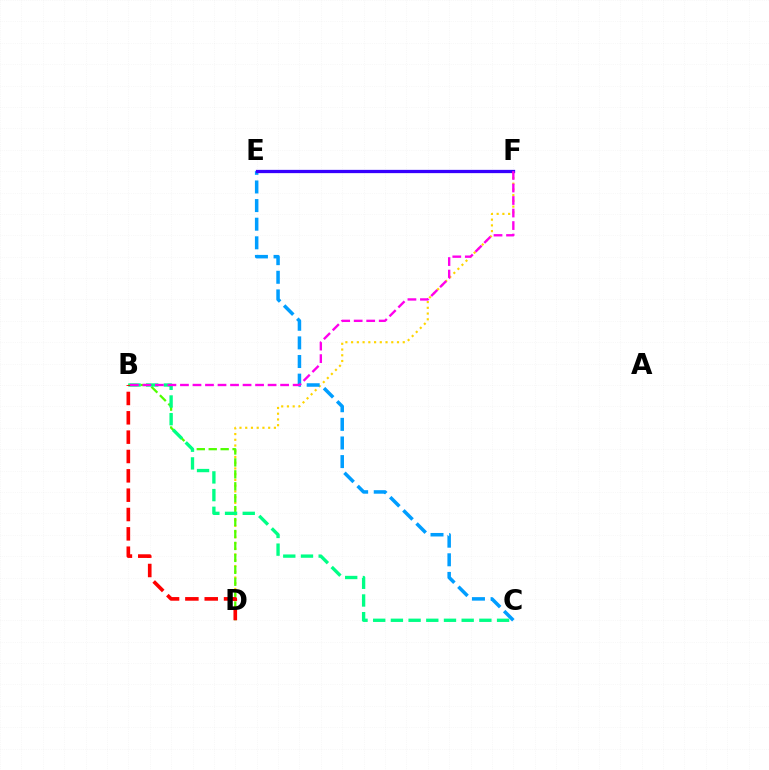{('D', 'F'): [{'color': '#ffd500', 'line_style': 'dotted', 'thickness': 1.56}], ('C', 'E'): [{'color': '#009eff', 'line_style': 'dashed', 'thickness': 2.53}], ('B', 'D'): [{'color': '#4fff00', 'line_style': 'dashed', 'thickness': 1.62}, {'color': '#ff0000', 'line_style': 'dashed', 'thickness': 2.63}], ('B', 'C'): [{'color': '#00ff86', 'line_style': 'dashed', 'thickness': 2.4}], ('E', 'F'): [{'color': '#3700ff', 'line_style': 'solid', 'thickness': 2.36}], ('B', 'F'): [{'color': '#ff00ed', 'line_style': 'dashed', 'thickness': 1.7}]}